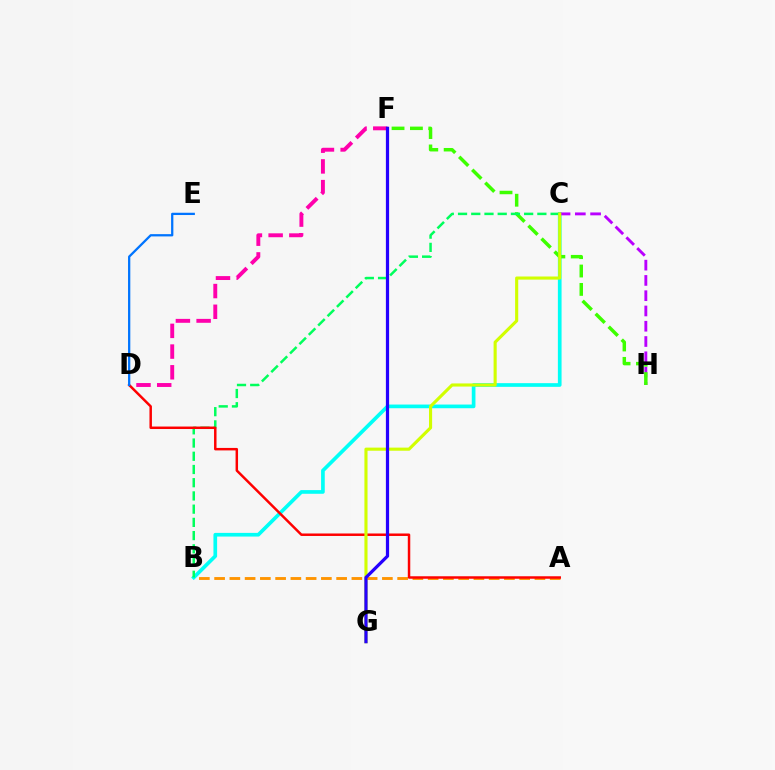{('B', 'C'): [{'color': '#00fff6', 'line_style': 'solid', 'thickness': 2.65}, {'color': '#00ff5c', 'line_style': 'dashed', 'thickness': 1.8}], ('C', 'H'): [{'color': '#b900ff', 'line_style': 'dashed', 'thickness': 2.07}], ('F', 'H'): [{'color': '#3dff00', 'line_style': 'dashed', 'thickness': 2.5}], ('A', 'B'): [{'color': '#ff9400', 'line_style': 'dashed', 'thickness': 2.07}], ('D', 'F'): [{'color': '#ff00ac', 'line_style': 'dashed', 'thickness': 2.81}], ('A', 'D'): [{'color': '#ff0000', 'line_style': 'solid', 'thickness': 1.78}], ('C', 'G'): [{'color': '#d1ff00', 'line_style': 'solid', 'thickness': 2.24}], ('F', 'G'): [{'color': '#2500ff', 'line_style': 'solid', 'thickness': 2.32}], ('D', 'E'): [{'color': '#0074ff', 'line_style': 'solid', 'thickness': 1.64}]}